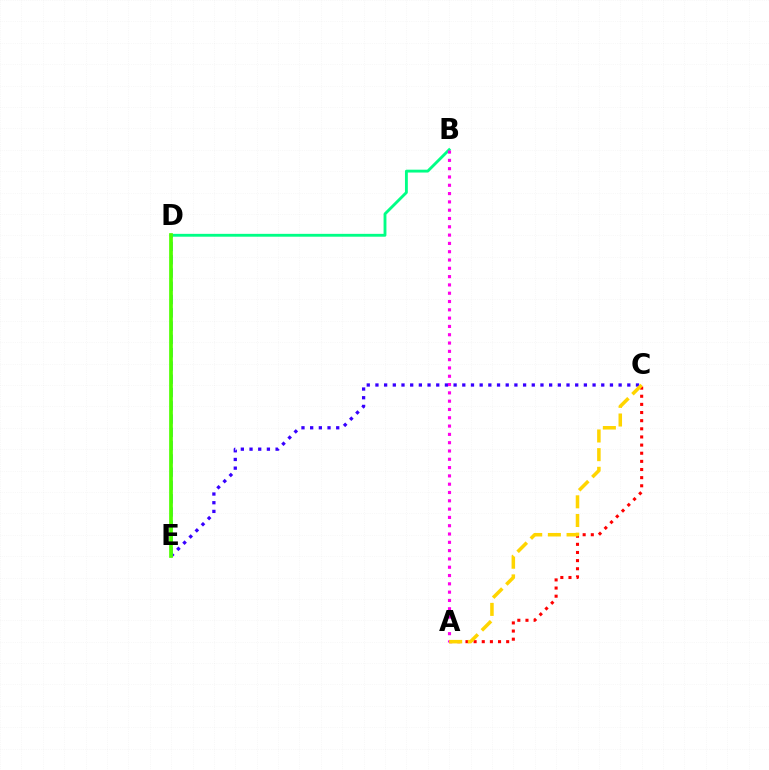{('C', 'E'): [{'color': '#3700ff', 'line_style': 'dotted', 'thickness': 2.36}], ('B', 'D'): [{'color': '#00ff86', 'line_style': 'solid', 'thickness': 2.06}], ('A', 'C'): [{'color': '#ff0000', 'line_style': 'dotted', 'thickness': 2.21}, {'color': '#ffd500', 'line_style': 'dashed', 'thickness': 2.54}], ('A', 'B'): [{'color': '#ff00ed', 'line_style': 'dotted', 'thickness': 2.26}], ('D', 'E'): [{'color': '#009eff', 'line_style': 'dashed', 'thickness': 1.8}, {'color': '#4fff00', 'line_style': 'solid', 'thickness': 2.67}]}